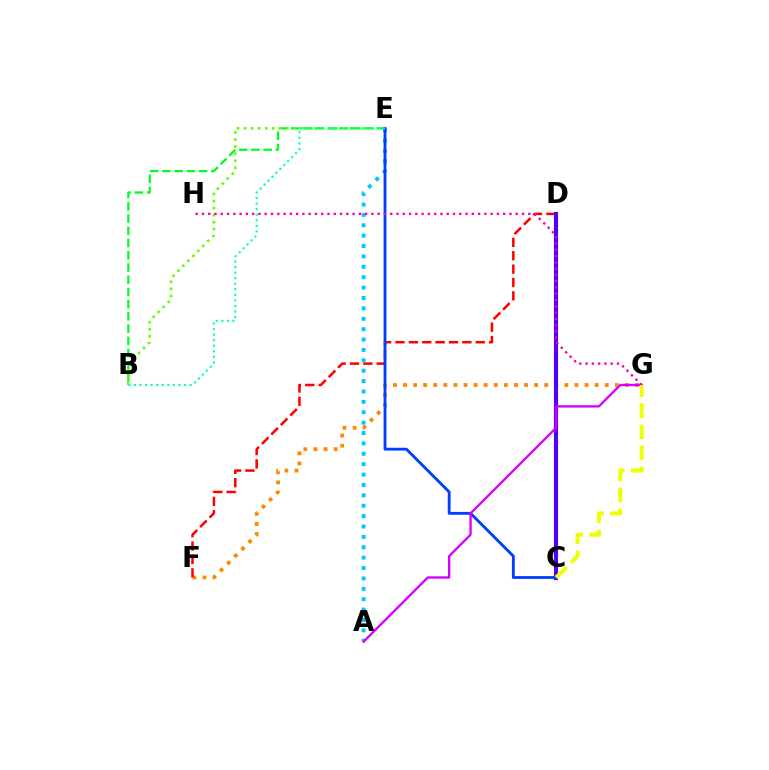{('F', 'G'): [{'color': '#ff8800', 'line_style': 'dotted', 'thickness': 2.74}], ('D', 'F'): [{'color': '#ff0000', 'line_style': 'dashed', 'thickness': 1.82}], ('B', 'E'): [{'color': '#00ff27', 'line_style': 'dashed', 'thickness': 1.66}, {'color': '#66ff00', 'line_style': 'dotted', 'thickness': 1.91}, {'color': '#00ffaf', 'line_style': 'dotted', 'thickness': 1.51}], ('C', 'D'): [{'color': '#4f00ff', 'line_style': 'solid', 'thickness': 2.96}], ('A', 'E'): [{'color': '#00c7ff', 'line_style': 'dotted', 'thickness': 2.82}], ('C', 'E'): [{'color': '#003fff', 'line_style': 'solid', 'thickness': 2.04}], ('G', 'H'): [{'color': '#ff00a0', 'line_style': 'dotted', 'thickness': 1.7}], ('A', 'G'): [{'color': '#d600ff', 'line_style': 'solid', 'thickness': 1.68}], ('C', 'G'): [{'color': '#eeff00', 'line_style': 'dashed', 'thickness': 2.87}]}